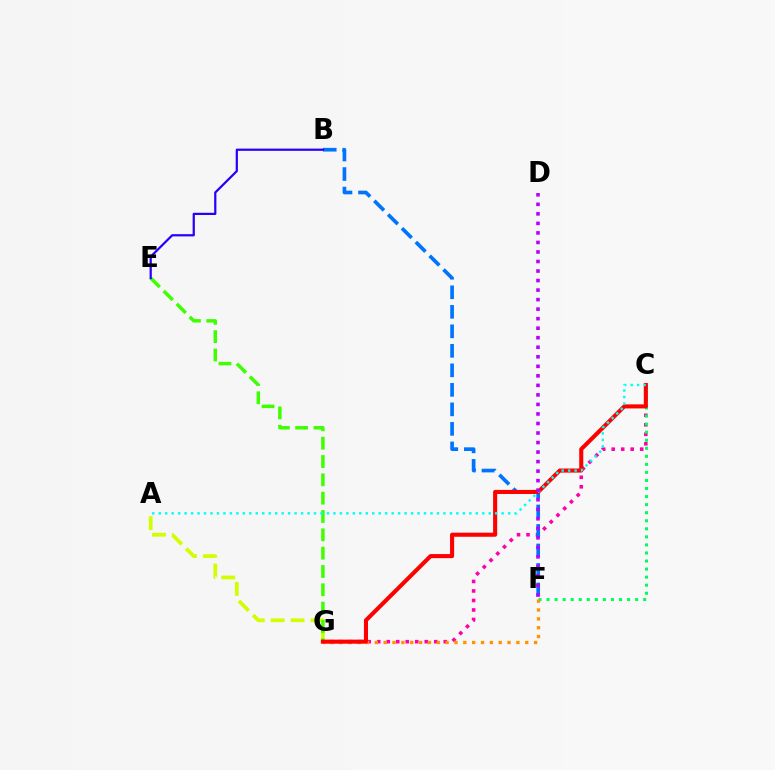{('A', 'G'): [{'color': '#d1ff00', 'line_style': 'dashed', 'thickness': 2.7}], ('C', 'G'): [{'color': '#ff00ac', 'line_style': 'dotted', 'thickness': 2.58}, {'color': '#ff0000', 'line_style': 'solid', 'thickness': 2.94}], ('E', 'G'): [{'color': '#3dff00', 'line_style': 'dashed', 'thickness': 2.49}], ('B', 'F'): [{'color': '#0074ff', 'line_style': 'dashed', 'thickness': 2.65}], ('C', 'F'): [{'color': '#00ff5c', 'line_style': 'dotted', 'thickness': 2.19}], ('B', 'E'): [{'color': '#2500ff', 'line_style': 'solid', 'thickness': 1.6}], ('F', 'G'): [{'color': '#ff9400', 'line_style': 'dotted', 'thickness': 2.4}], ('A', 'C'): [{'color': '#00fff6', 'line_style': 'dotted', 'thickness': 1.76}], ('D', 'F'): [{'color': '#b900ff', 'line_style': 'dotted', 'thickness': 2.59}]}